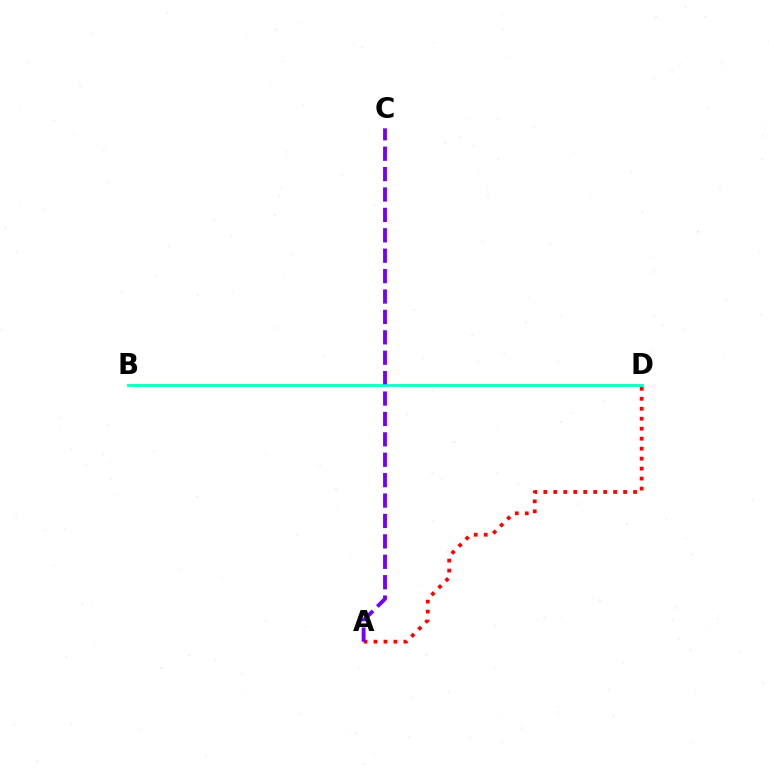{('A', 'D'): [{'color': '#ff0000', 'line_style': 'dotted', 'thickness': 2.71}], ('B', 'D'): [{'color': '#84ff00', 'line_style': 'solid', 'thickness': 2.25}, {'color': '#00fff6', 'line_style': 'solid', 'thickness': 1.83}], ('A', 'C'): [{'color': '#7200ff', 'line_style': 'dashed', 'thickness': 2.77}]}